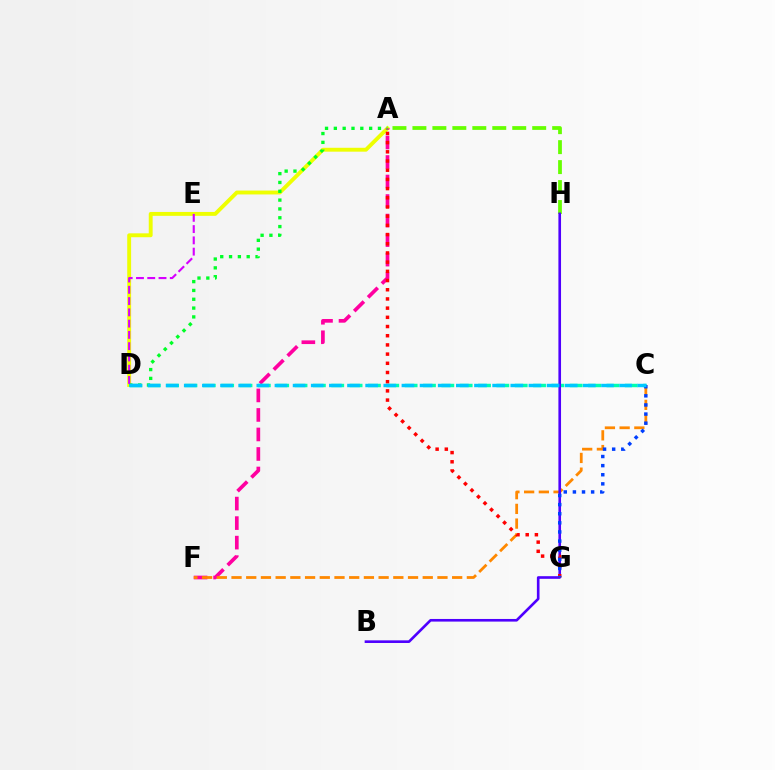{('A', 'D'): [{'color': '#eeff00', 'line_style': 'solid', 'thickness': 2.8}, {'color': '#00ff27', 'line_style': 'dotted', 'thickness': 2.4}], ('A', 'F'): [{'color': '#ff00a0', 'line_style': 'dashed', 'thickness': 2.65}], ('C', 'D'): [{'color': '#00ffaf', 'line_style': 'dashed', 'thickness': 2.49}, {'color': '#00c7ff', 'line_style': 'dashed', 'thickness': 2.46}], ('C', 'F'): [{'color': '#ff8800', 'line_style': 'dashed', 'thickness': 2.0}], ('D', 'E'): [{'color': '#d600ff', 'line_style': 'dashed', 'thickness': 1.53}], ('A', 'H'): [{'color': '#66ff00', 'line_style': 'dashed', 'thickness': 2.71}], ('B', 'H'): [{'color': '#4f00ff', 'line_style': 'solid', 'thickness': 1.89}], ('A', 'G'): [{'color': '#ff0000', 'line_style': 'dotted', 'thickness': 2.5}], ('C', 'G'): [{'color': '#003fff', 'line_style': 'dotted', 'thickness': 2.48}]}